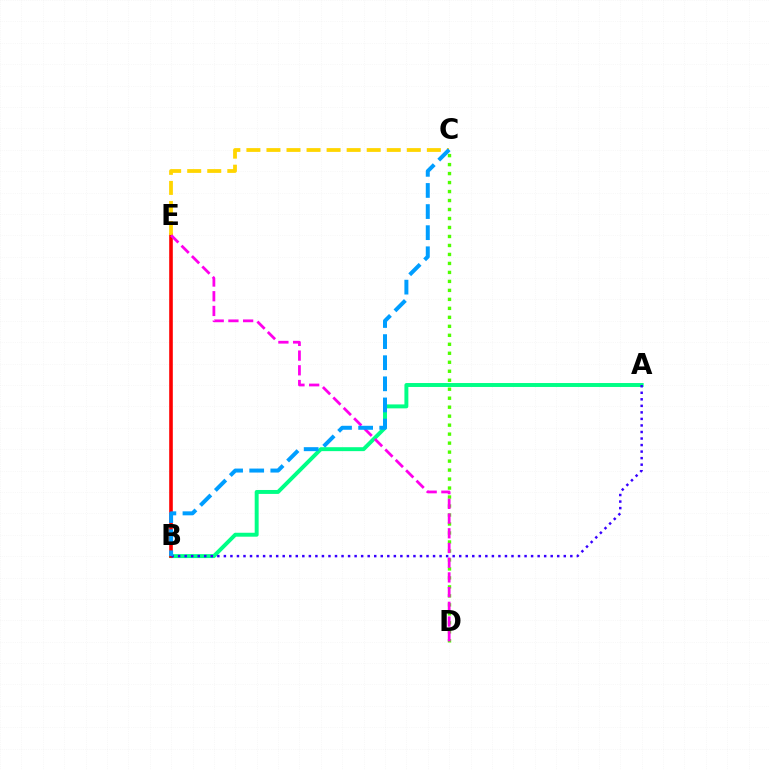{('A', 'B'): [{'color': '#00ff86', 'line_style': 'solid', 'thickness': 2.84}, {'color': '#3700ff', 'line_style': 'dotted', 'thickness': 1.78}], ('C', 'D'): [{'color': '#4fff00', 'line_style': 'dotted', 'thickness': 2.44}], ('B', 'E'): [{'color': '#ff0000', 'line_style': 'solid', 'thickness': 2.6}], ('C', 'E'): [{'color': '#ffd500', 'line_style': 'dashed', 'thickness': 2.72}], ('D', 'E'): [{'color': '#ff00ed', 'line_style': 'dashed', 'thickness': 2.0}], ('B', 'C'): [{'color': '#009eff', 'line_style': 'dashed', 'thickness': 2.87}]}